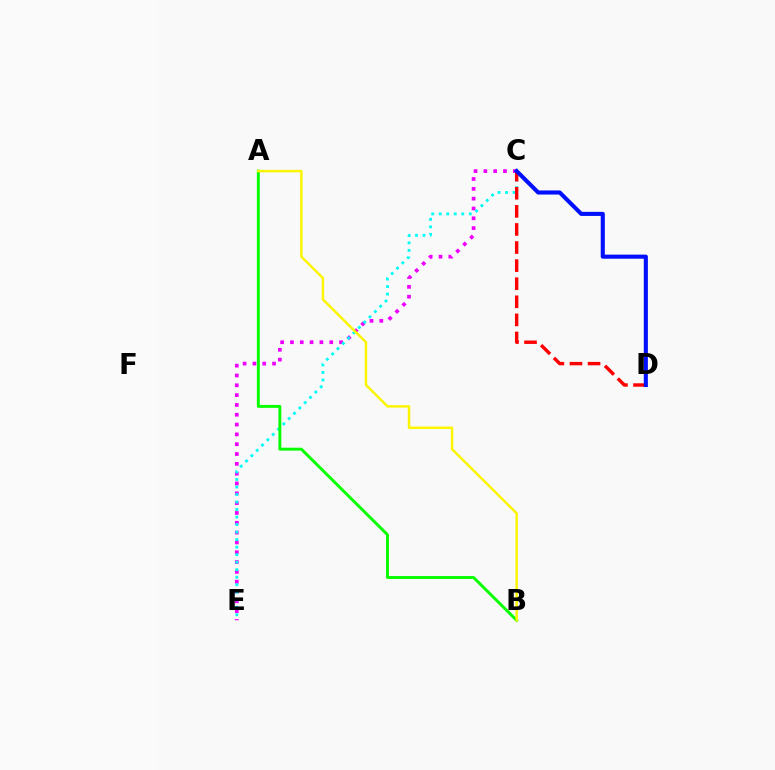{('C', 'E'): [{'color': '#ee00ff', 'line_style': 'dotted', 'thickness': 2.67}, {'color': '#00fff6', 'line_style': 'dotted', 'thickness': 2.04}], ('C', 'D'): [{'color': '#ff0000', 'line_style': 'dashed', 'thickness': 2.46}, {'color': '#0010ff', 'line_style': 'solid', 'thickness': 2.95}], ('A', 'B'): [{'color': '#08ff00', 'line_style': 'solid', 'thickness': 2.11}, {'color': '#fcf500', 'line_style': 'solid', 'thickness': 1.78}]}